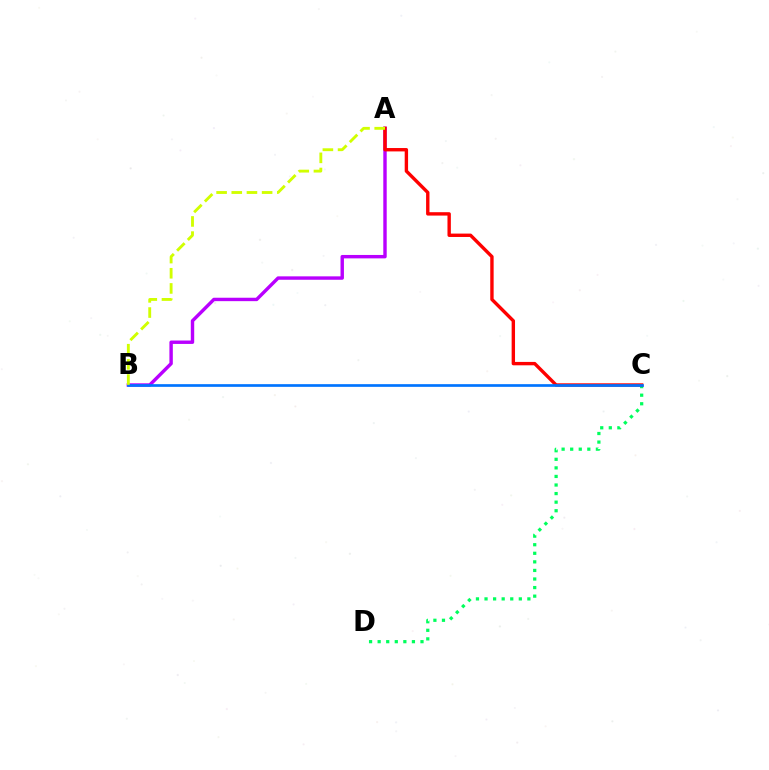{('C', 'D'): [{'color': '#00ff5c', 'line_style': 'dotted', 'thickness': 2.33}], ('A', 'B'): [{'color': '#b900ff', 'line_style': 'solid', 'thickness': 2.46}, {'color': '#d1ff00', 'line_style': 'dashed', 'thickness': 2.06}], ('A', 'C'): [{'color': '#ff0000', 'line_style': 'solid', 'thickness': 2.44}], ('B', 'C'): [{'color': '#0074ff', 'line_style': 'solid', 'thickness': 1.93}]}